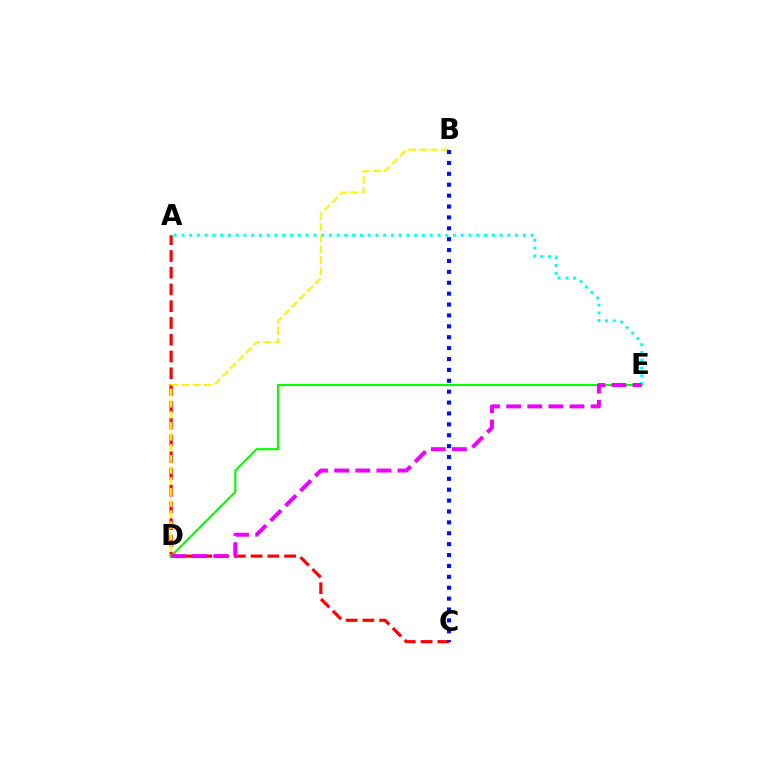{('A', 'C'): [{'color': '#ff0000', 'line_style': 'dashed', 'thickness': 2.28}], ('A', 'E'): [{'color': '#00fff6', 'line_style': 'dotted', 'thickness': 2.11}], ('B', 'D'): [{'color': '#fcf500', 'line_style': 'dashed', 'thickness': 1.5}], ('B', 'C'): [{'color': '#0010ff', 'line_style': 'dotted', 'thickness': 2.96}], ('D', 'E'): [{'color': '#08ff00', 'line_style': 'solid', 'thickness': 1.52}, {'color': '#ee00ff', 'line_style': 'dashed', 'thickness': 2.87}]}